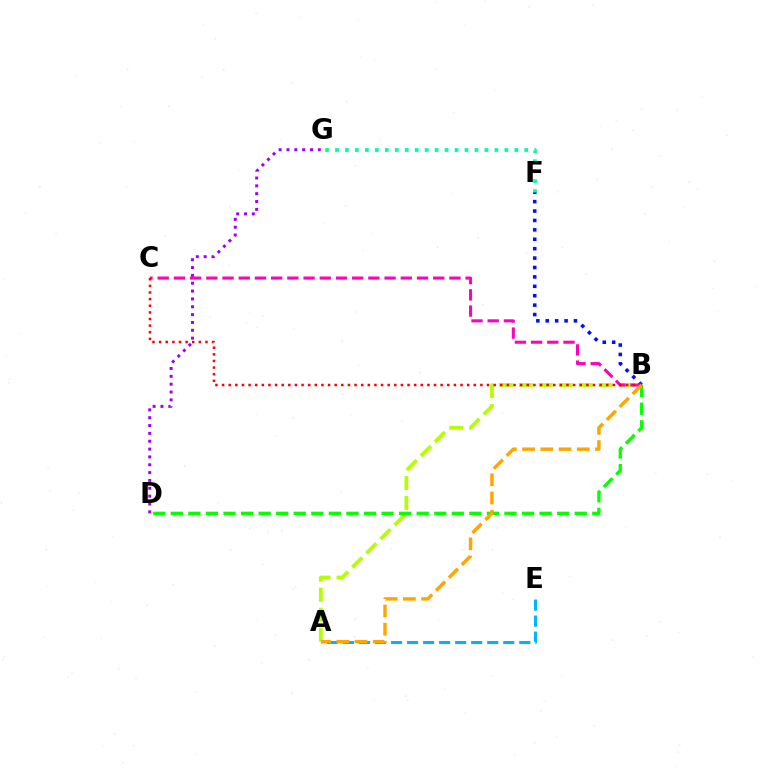{('F', 'G'): [{'color': '#00ff9d', 'line_style': 'dotted', 'thickness': 2.71}], ('A', 'B'): [{'color': '#b3ff00', 'line_style': 'dashed', 'thickness': 2.71}, {'color': '#ffa500', 'line_style': 'dashed', 'thickness': 2.48}], ('B', 'F'): [{'color': '#0010ff', 'line_style': 'dotted', 'thickness': 2.56}], ('B', 'D'): [{'color': '#08ff00', 'line_style': 'dashed', 'thickness': 2.39}], ('D', 'G'): [{'color': '#9b00ff', 'line_style': 'dotted', 'thickness': 2.13}], ('B', 'C'): [{'color': '#ff00bd', 'line_style': 'dashed', 'thickness': 2.2}, {'color': '#ff0000', 'line_style': 'dotted', 'thickness': 1.8}], ('A', 'E'): [{'color': '#00b5ff', 'line_style': 'dashed', 'thickness': 2.18}]}